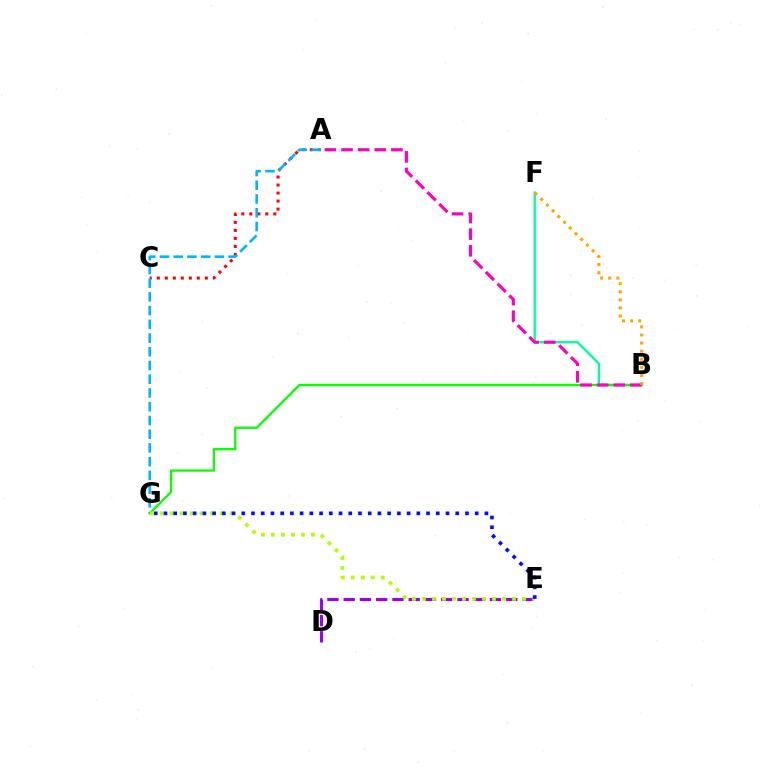{('A', 'C'): [{'color': '#ff0000', 'line_style': 'dotted', 'thickness': 2.18}], ('B', 'F'): [{'color': '#00ff9d', 'line_style': 'solid', 'thickness': 1.68}, {'color': '#ffa500', 'line_style': 'dotted', 'thickness': 2.2}], ('B', 'G'): [{'color': '#08ff00', 'line_style': 'solid', 'thickness': 1.66}], ('A', 'G'): [{'color': '#00b5ff', 'line_style': 'dashed', 'thickness': 1.87}], ('D', 'E'): [{'color': '#9b00ff', 'line_style': 'dashed', 'thickness': 2.21}], ('E', 'G'): [{'color': '#b3ff00', 'line_style': 'dotted', 'thickness': 2.72}, {'color': '#0010ff', 'line_style': 'dotted', 'thickness': 2.64}], ('A', 'B'): [{'color': '#ff00bd', 'line_style': 'dashed', 'thickness': 2.26}]}